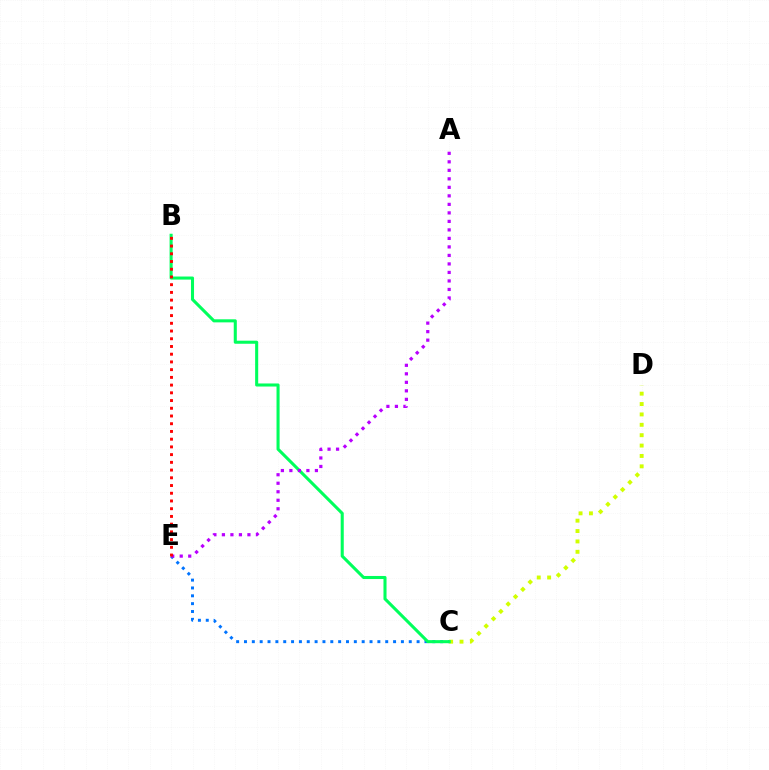{('C', 'E'): [{'color': '#0074ff', 'line_style': 'dotted', 'thickness': 2.13}], ('C', 'D'): [{'color': '#d1ff00', 'line_style': 'dotted', 'thickness': 2.82}], ('B', 'C'): [{'color': '#00ff5c', 'line_style': 'solid', 'thickness': 2.21}], ('A', 'E'): [{'color': '#b900ff', 'line_style': 'dotted', 'thickness': 2.31}], ('B', 'E'): [{'color': '#ff0000', 'line_style': 'dotted', 'thickness': 2.1}]}